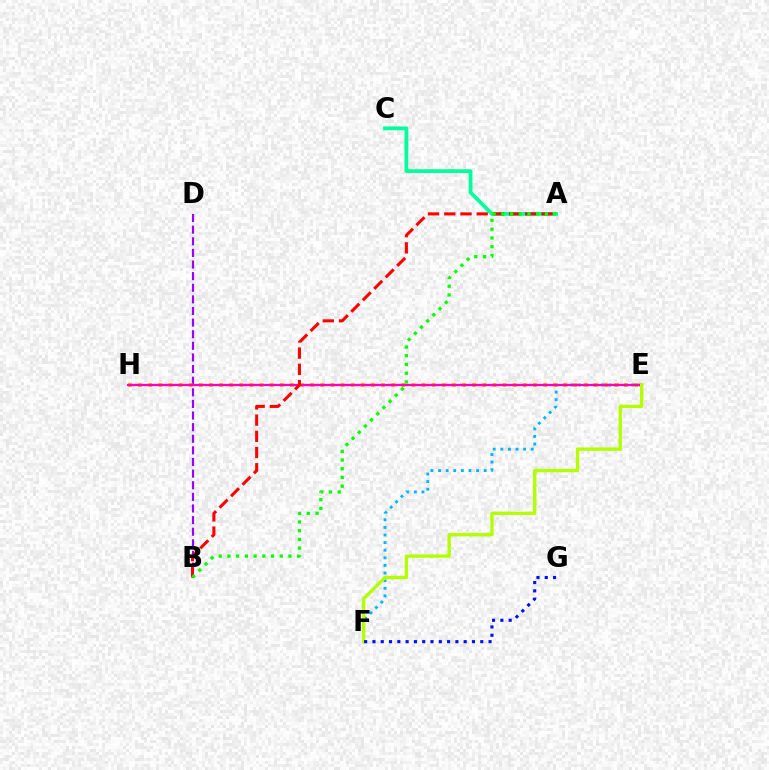{('B', 'D'): [{'color': '#9b00ff', 'line_style': 'dashed', 'thickness': 1.58}], ('E', 'F'): [{'color': '#00b5ff', 'line_style': 'dotted', 'thickness': 2.07}, {'color': '#b3ff00', 'line_style': 'solid', 'thickness': 2.42}], ('E', 'H'): [{'color': '#ffa500', 'line_style': 'dotted', 'thickness': 2.75}, {'color': '#ff00bd', 'line_style': 'solid', 'thickness': 1.64}], ('A', 'C'): [{'color': '#00ff9d', 'line_style': 'solid', 'thickness': 2.73}], ('A', 'B'): [{'color': '#ff0000', 'line_style': 'dashed', 'thickness': 2.2}, {'color': '#08ff00', 'line_style': 'dotted', 'thickness': 2.37}], ('F', 'G'): [{'color': '#0010ff', 'line_style': 'dotted', 'thickness': 2.25}]}